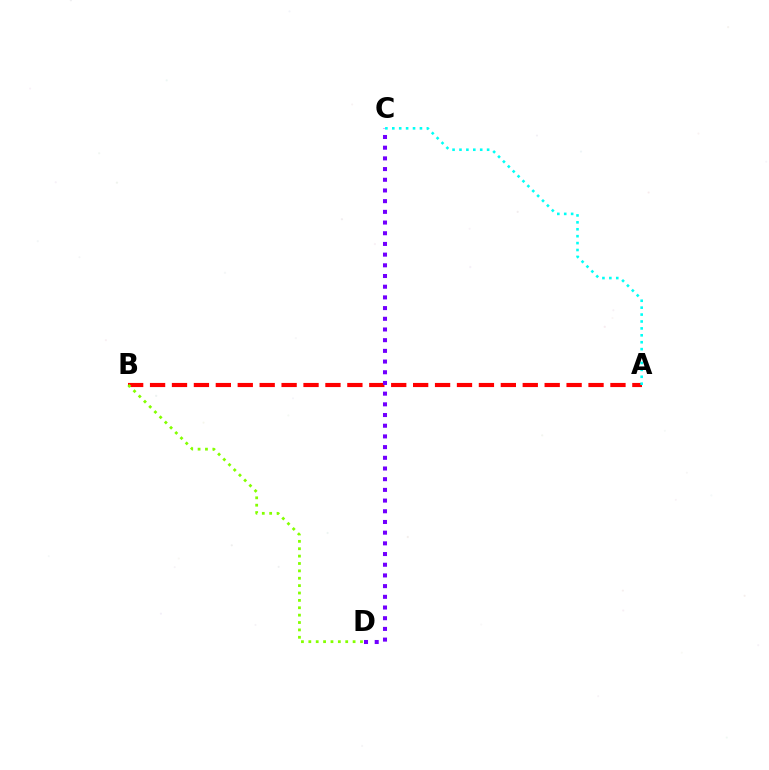{('A', 'B'): [{'color': '#ff0000', 'line_style': 'dashed', 'thickness': 2.98}], ('C', 'D'): [{'color': '#7200ff', 'line_style': 'dotted', 'thickness': 2.91}], ('B', 'D'): [{'color': '#84ff00', 'line_style': 'dotted', 'thickness': 2.0}], ('A', 'C'): [{'color': '#00fff6', 'line_style': 'dotted', 'thickness': 1.88}]}